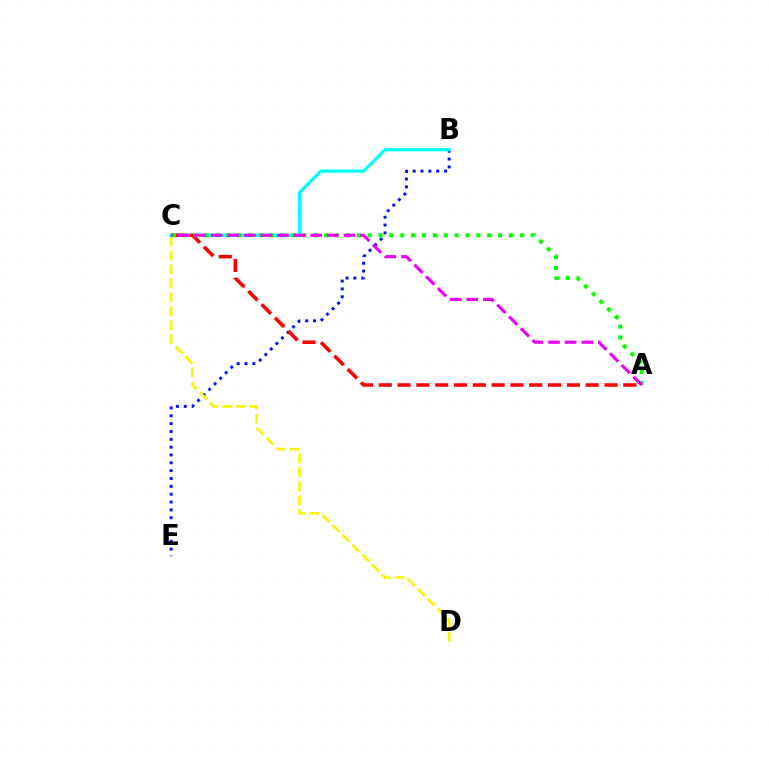{('B', 'E'): [{'color': '#0010ff', 'line_style': 'dotted', 'thickness': 2.13}], ('C', 'D'): [{'color': '#fcf500', 'line_style': 'dashed', 'thickness': 1.9}], ('B', 'C'): [{'color': '#00fff6', 'line_style': 'solid', 'thickness': 2.3}], ('A', 'C'): [{'color': '#ff0000', 'line_style': 'dashed', 'thickness': 2.56}, {'color': '#08ff00', 'line_style': 'dotted', 'thickness': 2.95}, {'color': '#ee00ff', 'line_style': 'dashed', 'thickness': 2.25}]}